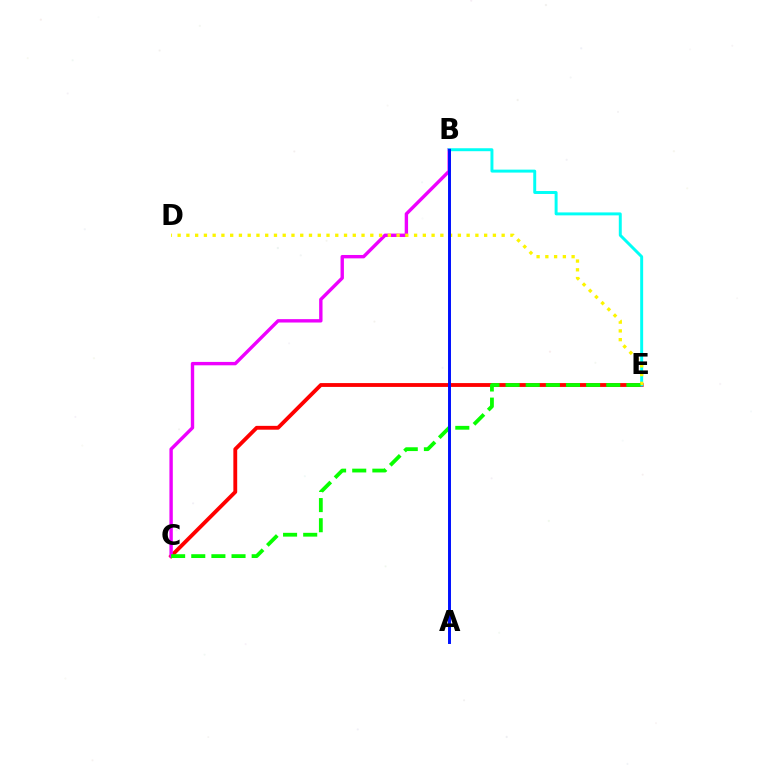{('C', 'E'): [{'color': '#ff0000', 'line_style': 'solid', 'thickness': 2.76}, {'color': '#08ff00', 'line_style': 'dashed', 'thickness': 2.73}], ('B', 'C'): [{'color': '#ee00ff', 'line_style': 'solid', 'thickness': 2.44}], ('B', 'E'): [{'color': '#00fff6', 'line_style': 'solid', 'thickness': 2.13}], ('D', 'E'): [{'color': '#fcf500', 'line_style': 'dotted', 'thickness': 2.38}], ('A', 'B'): [{'color': '#0010ff', 'line_style': 'solid', 'thickness': 2.12}]}